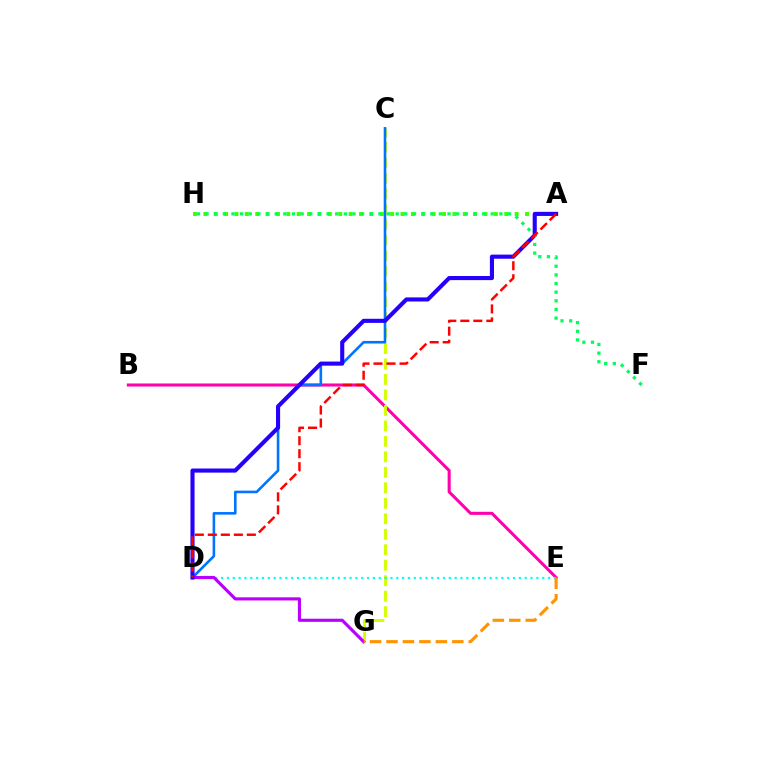{('B', 'E'): [{'color': '#ff00ac', 'line_style': 'solid', 'thickness': 2.19}], ('C', 'G'): [{'color': '#d1ff00', 'line_style': 'dashed', 'thickness': 2.1}], ('D', 'E'): [{'color': '#00fff6', 'line_style': 'dotted', 'thickness': 1.59}], ('A', 'H'): [{'color': '#3dff00', 'line_style': 'dotted', 'thickness': 2.82}], ('C', 'D'): [{'color': '#0074ff', 'line_style': 'solid', 'thickness': 1.87}], ('D', 'G'): [{'color': '#b900ff', 'line_style': 'solid', 'thickness': 2.25}], ('A', 'D'): [{'color': '#2500ff', 'line_style': 'solid', 'thickness': 2.96}, {'color': '#ff0000', 'line_style': 'dashed', 'thickness': 1.77}], ('E', 'G'): [{'color': '#ff9400', 'line_style': 'dashed', 'thickness': 2.24}], ('F', 'H'): [{'color': '#00ff5c', 'line_style': 'dotted', 'thickness': 2.35}]}